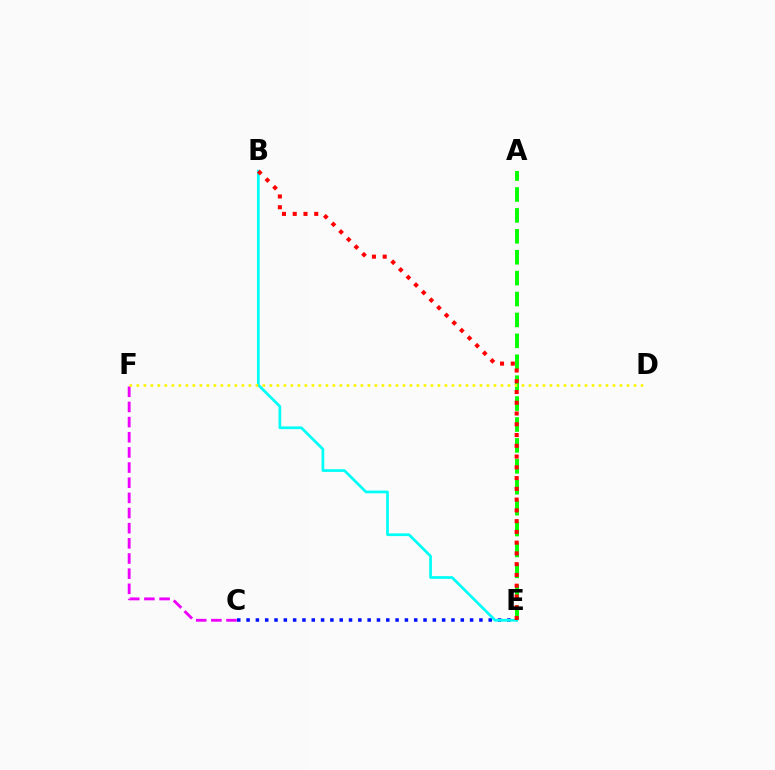{('C', 'F'): [{'color': '#ee00ff', 'line_style': 'dashed', 'thickness': 2.06}], ('A', 'E'): [{'color': '#08ff00', 'line_style': 'dashed', 'thickness': 2.84}], ('C', 'E'): [{'color': '#0010ff', 'line_style': 'dotted', 'thickness': 2.53}], ('B', 'E'): [{'color': '#00fff6', 'line_style': 'solid', 'thickness': 1.96}, {'color': '#ff0000', 'line_style': 'dotted', 'thickness': 2.92}], ('D', 'F'): [{'color': '#fcf500', 'line_style': 'dotted', 'thickness': 1.9}]}